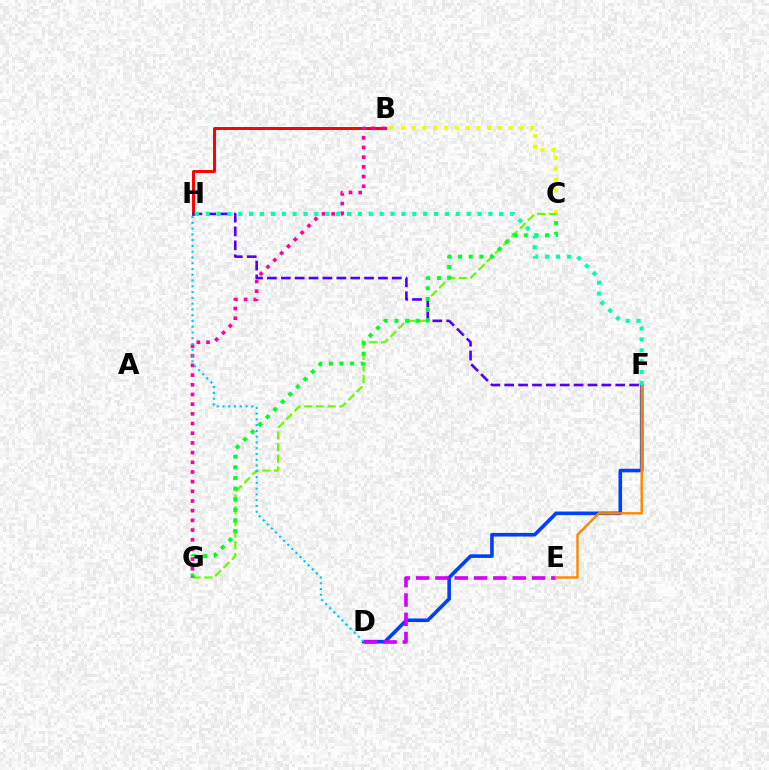{('B', 'H'): [{'color': '#ff0000', 'line_style': 'solid', 'thickness': 2.13}], ('B', 'C'): [{'color': '#eeff00', 'line_style': 'dotted', 'thickness': 2.93}], ('D', 'F'): [{'color': '#003fff', 'line_style': 'solid', 'thickness': 2.6}], ('C', 'G'): [{'color': '#66ff00', 'line_style': 'dashed', 'thickness': 1.59}, {'color': '#00ff27', 'line_style': 'dotted', 'thickness': 2.89}], ('F', 'H'): [{'color': '#4f00ff', 'line_style': 'dashed', 'thickness': 1.88}, {'color': '#00ffaf', 'line_style': 'dotted', 'thickness': 2.95}], ('D', 'E'): [{'color': '#d600ff', 'line_style': 'dashed', 'thickness': 2.62}], ('E', 'F'): [{'color': '#ff8800', 'line_style': 'solid', 'thickness': 1.74}], ('B', 'G'): [{'color': '#ff00a0', 'line_style': 'dotted', 'thickness': 2.63}], ('D', 'H'): [{'color': '#00c7ff', 'line_style': 'dotted', 'thickness': 1.57}]}